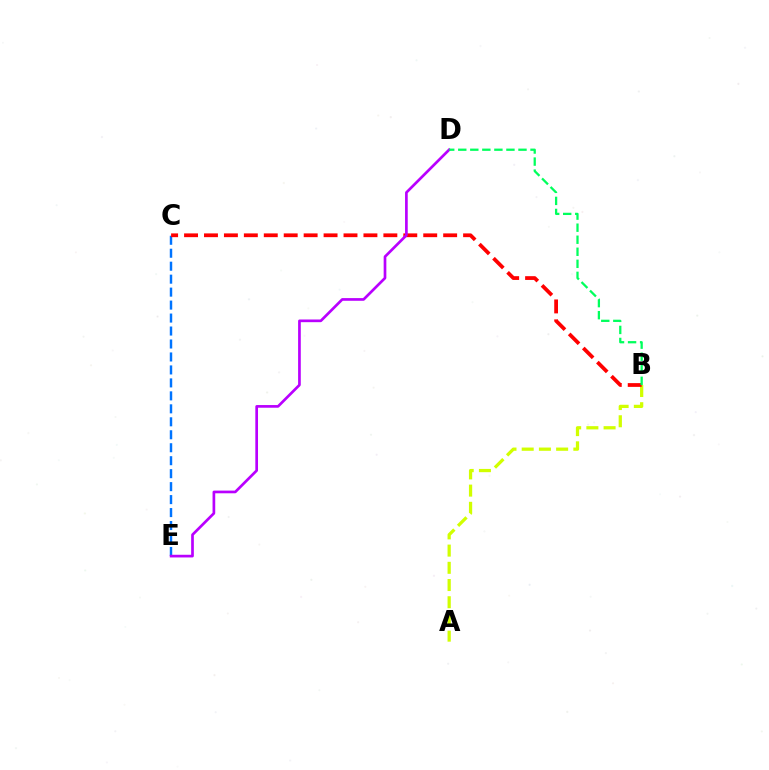{('A', 'B'): [{'color': '#d1ff00', 'line_style': 'dashed', 'thickness': 2.34}], ('C', 'E'): [{'color': '#0074ff', 'line_style': 'dashed', 'thickness': 1.76}], ('B', 'C'): [{'color': '#ff0000', 'line_style': 'dashed', 'thickness': 2.71}], ('D', 'E'): [{'color': '#b900ff', 'line_style': 'solid', 'thickness': 1.93}], ('B', 'D'): [{'color': '#00ff5c', 'line_style': 'dashed', 'thickness': 1.64}]}